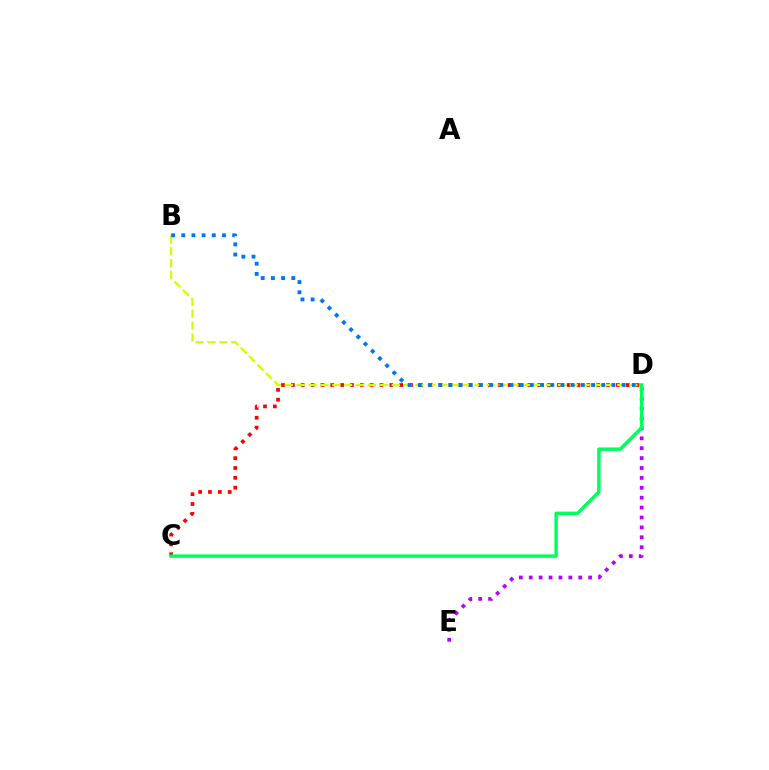{('C', 'D'): [{'color': '#ff0000', 'line_style': 'dotted', 'thickness': 2.68}, {'color': '#00ff5c', 'line_style': 'solid', 'thickness': 2.49}], ('D', 'E'): [{'color': '#b900ff', 'line_style': 'dotted', 'thickness': 2.69}], ('B', 'D'): [{'color': '#d1ff00', 'line_style': 'dashed', 'thickness': 1.61}, {'color': '#0074ff', 'line_style': 'dotted', 'thickness': 2.77}]}